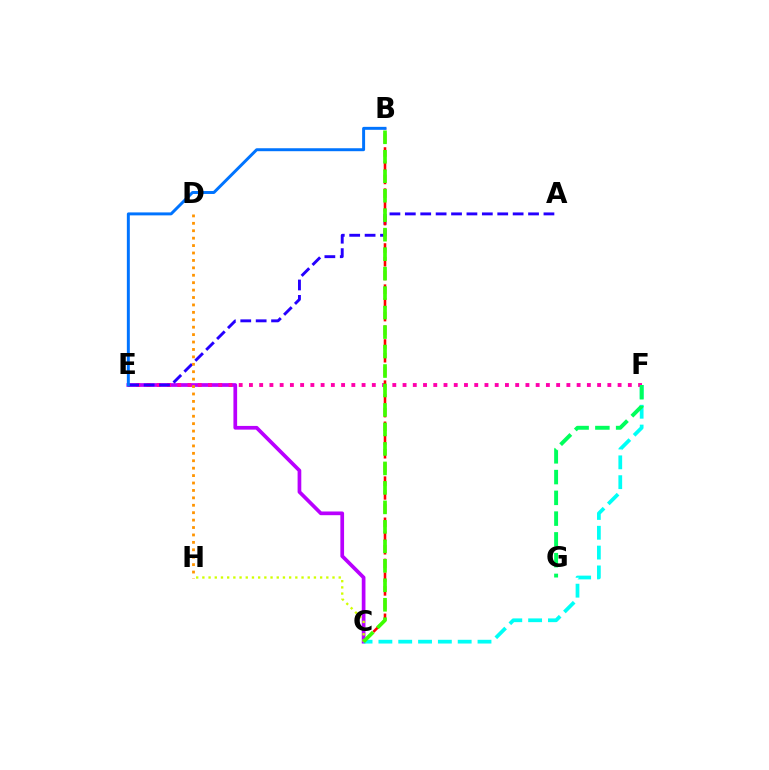{('C', 'E'): [{'color': '#b900ff', 'line_style': 'solid', 'thickness': 2.66}], ('C', 'F'): [{'color': '#00fff6', 'line_style': 'dashed', 'thickness': 2.69}], ('E', 'F'): [{'color': '#ff00ac', 'line_style': 'dotted', 'thickness': 2.78}], ('A', 'E'): [{'color': '#2500ff', 'line_style': 'dashed', 'thickness': 2.09}], ('B', 'C'): [{'color': '#ff0000', 'line_style': 'dashed', 'thickness': 1.86}, {'color': '#3dff00', 'line_style': 'dashed', 'thickness': 2.65}], ('C', 'H'): [{'color': '#d1ff00', 'line_style': 'dotted', 'thickness': 1.68}], ('B', 'E'): [{'color': '#0074ff', 'line_style': 'solid', 'thickness': 2.13}], ('F', 'G'): [{'color': '#00ff5c', 'line_style': 'dashed', 'thickness': 2.82}], ('D', 'H'): [{'color': '#ff9400', 'line_style': 'dotted', 'thickness': 2.02}]}